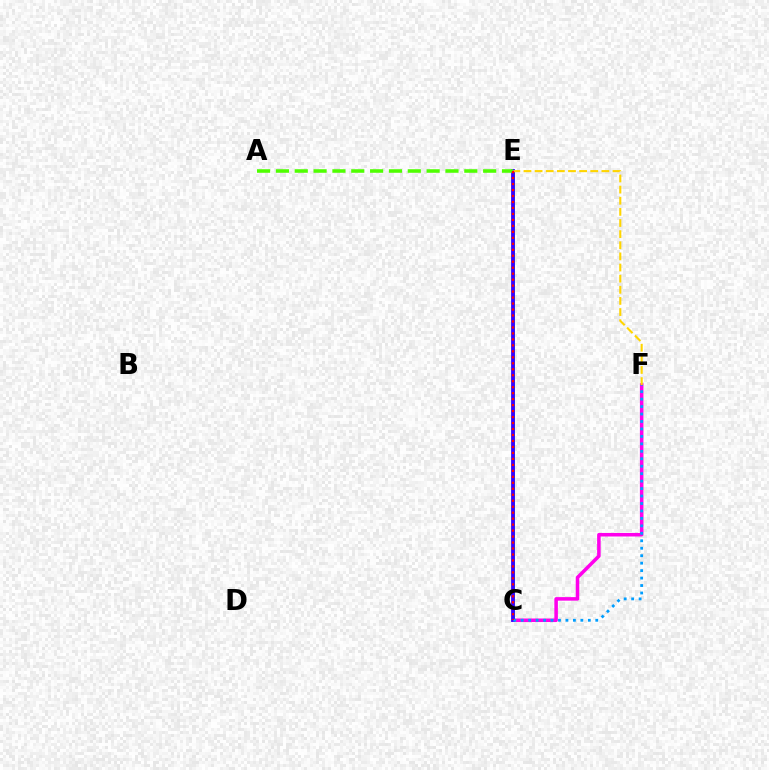{('C', 'E'): [{'color': '#00ff86', 'line_style': 'solid', 'thickness': 2.12}, {'color': '#3700ff', 'line_style': 'solid', 'thickness': 2.73}, {'color': '#ff0000', 'line_style': 'dotted', 'thickness': 1.62}], ('C', 'F'): [{'color': '#ff00ed', 'line_style': 'solid', 'thickness': 2.54}, {'color': '#009eff', 'line_style': 'dotted', 'thickness': 2.03}], ('A', 'E'): [{'color': '#4fff00', 'line_style': 'dashed', 'thickness': 2.56}], ('E', 'F'): [{'color': '#ffd500', 'line_style': 'dashed', 'thickness': 1.51}]}